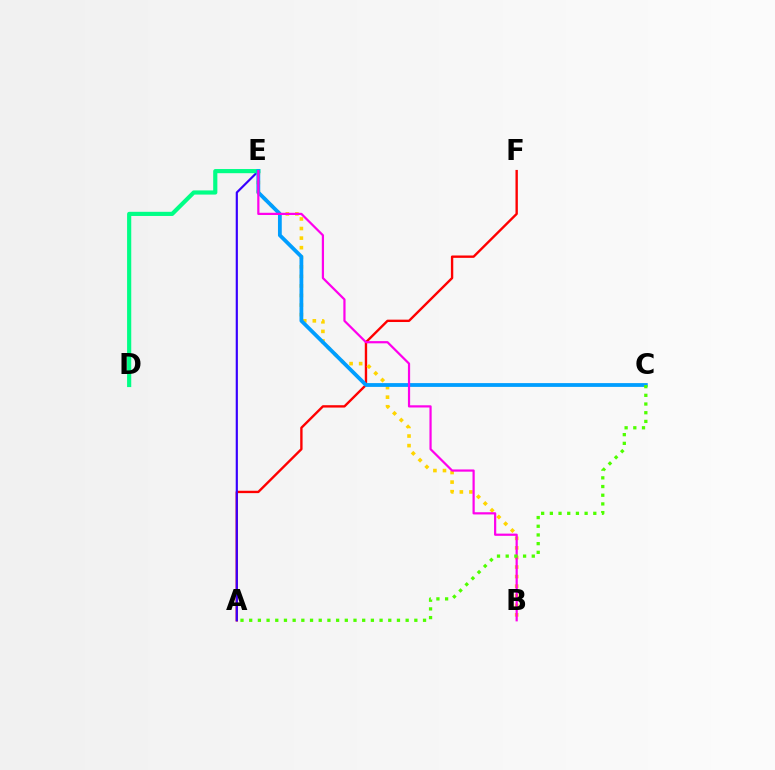{('A', 'F'): [{'color': '#ff0000', 'line_style': 'solid', 'thickness': 1.71}], ('A', 'E'): [{'color': '#3700ff', 'line_style': 'solid', 'thickness': 1.56}], ('B', 'E'): [{'color': '#ffd500', 'line_style': 'dotted', 'thickness': 2.6}, {'color': '#ff00ed', 'line_style': 'solid', 'thickness': 1.59}], ('D', 'E'): [{'color': '#00ff86', 'line_style': 'solid', 'thickness': 3.0}], ('C', 'E'): [{'color': '#009eff', 'line_style': 'solid', 'thickness': 2.73}], ('A', 'C'): [{'color': '#4fff00', 'line_style': 'dotted', 'thickness': 2.36}]}